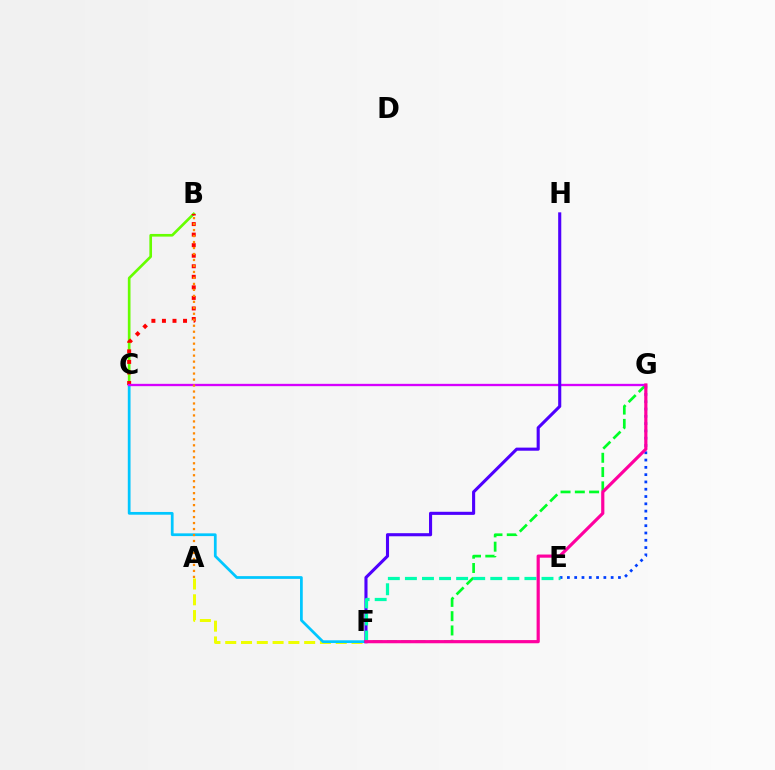{('A', 'F'): [{'color': '#eeff00', 'line_style': 'dashed', 'thickness': 2.14}], ('B', 'C'): [{'color': '#66ff00', 'line_style': 'solid', 'thickness': 1.92}, {'color': '#ff0000', 'line_style': 'dotted', 'thickness': 2.87}], ('F', 'G'): [{'color': '#00ff27', 'line_style': 'dashed', 'thickness': 1.94}, {'color': '#ff00a0', 'line_style': 'solid', 'thickness': 2.29}], ('C', 'F'): [{'color': '#00c7ff', 'line_style': 'solid', 'thickness': 1.97}], ('E', 'G'): [{'color': '#003fff', 'line_style': 'dotted', 'thickness': 1.98}], ('C', 'G'): [{'color': '#d600ff', 'line_style': 'solid', 'thickness': 1.67}], ('F', 'H'): [{'color': '#4f00ff', 'line_style': 'solid', 'thickness': 2.23}], ('E', 'F'): [{'color': '#00ffaf', 'line_style': 'dashed', 'thickness': 2.32}], ('A', 'B'): [{'color': '#ff8800', 'line_style': 'dotted', 'thickness': 1.62}]}